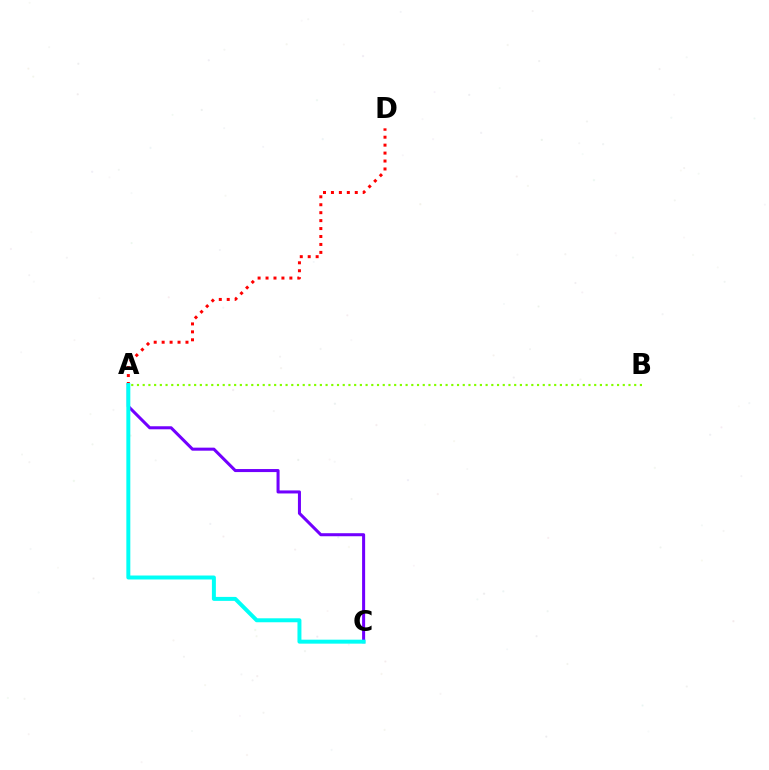{('A', 'D'): [{'color': '#ff0000', 'line_style': 'dotted', 'thickness': 2.16}], ('A', 'C'): [{'color': '#7200ff', 'line_style': 'solid', 'thickness': 2.19}, {'color': '#00fff6', 'line_style': 'solid', 'thickness': 2.86}], ('A', 'B'): [{'color': '#84ff00', 'line_style': 'dotted', 'thickness': 1.55}]}